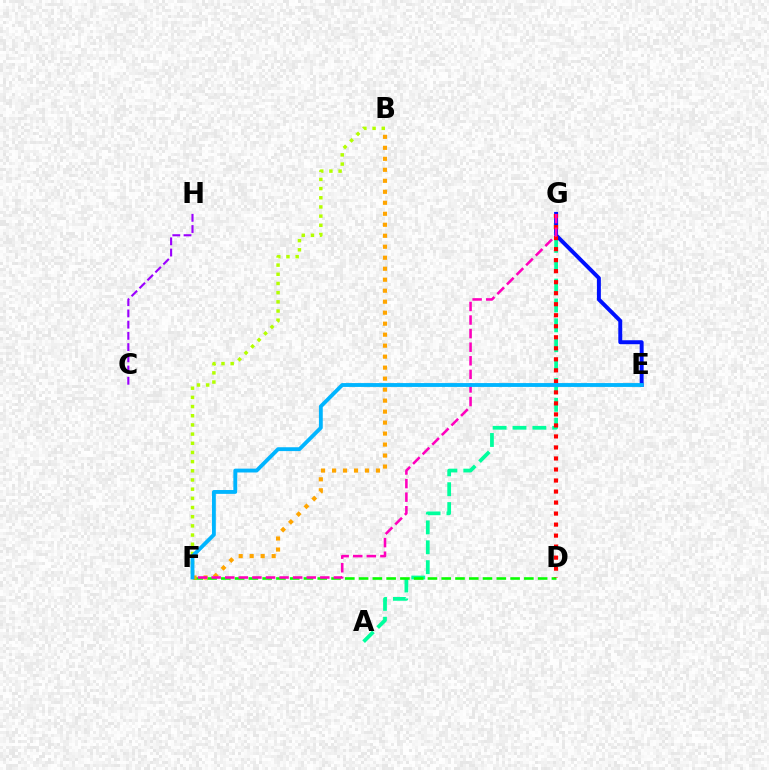{('C', 'H'): [{'color': '#9b00ff', 'line_style': 'dashed', 'thickness': 1.53}], ('A', 'G'): [{'color': '#00ff9d', 'line_style': 'dashed', 'thickness': 2.7}], ('D', 'F'): [{'color': '#08ff00', 'line_style': 'dashed', 'thickness': 1.87}], ('E', 'G'): [{'color': '#0010ff', 'line_style': 'solid', 'thickness': 2.84}], ('B', 'F'): [{'color': '#b3ff00', 'line_style': 'dotted', 'thickness': 2.49}, {'color': '#ffa500', 'line_style': 'dotted', 'thickness': 2.99}], ('D', 'G'): [{'color': '#ff0000', 'line_style': 'dotted', 'thickness': 2.99}], ('F', 'G'): [{'color': '#ff00bd', 'line_style': 'dashed', 'thickness': 1.84}], ('E', 'F'): [{'color': '#00b5ff', 'line_style': 'solid', 'thickness': 2.77}]}